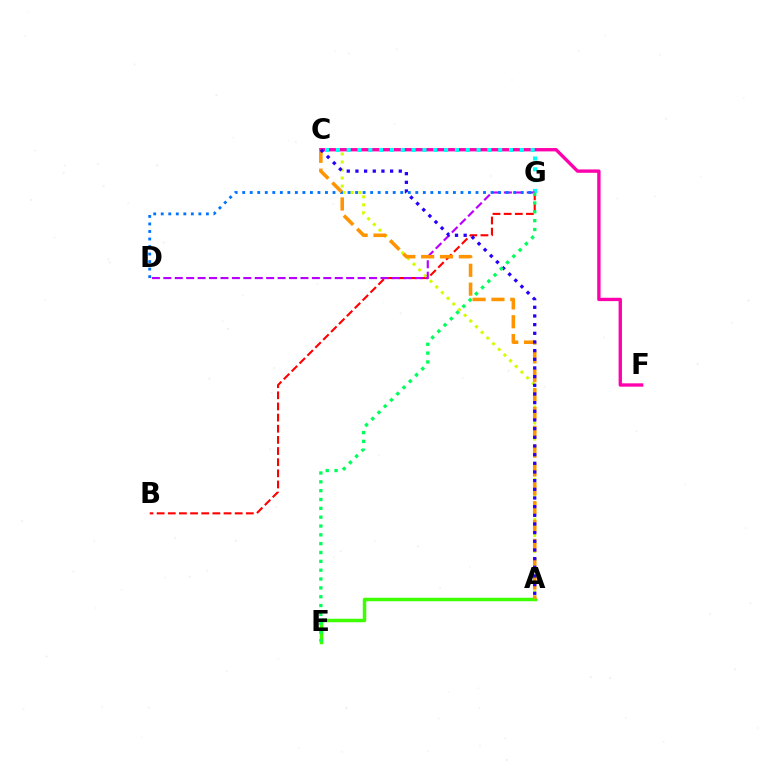{('B', 'G'): [{'color': '#ff0000', 'line_style': 'dashed', 'thickness': 1.51}], ('A', 'C'): [{'color': '#d1ff00', 'line_style': 'dotted', 'thickness': 2.18}, {'color': '#ff9400', 'line_style': 'dashed', 'thickness': 2.56}, {'color': '#2500ff', 'line_style': 'dotted', 'thickness': 2.35}], ('A', 'E'): [{'color': '#3dff00', 'line_style': 'solid', 'thickness': 2.5}], ('C', 'F'): [{'color': '#ff00ac', 'line_style': 'solid', 'thickness': 2.41}], ('C', 'G'): [{'color': '#00fff6', 'line_style': 'dotted', 'thickness': 2.94}], ('D', 'G'): [{'color': '#b900ff', 'line_style': 'dashed', 'thickness': 1.55}, {'color': '#0074ff', 'line_style': 'dotted', 'thickness': 2.04}], ('E', 'G'): [{'color': '#00ff5c', 'line_style': 'dotted', 'thickness': 2.4}]}